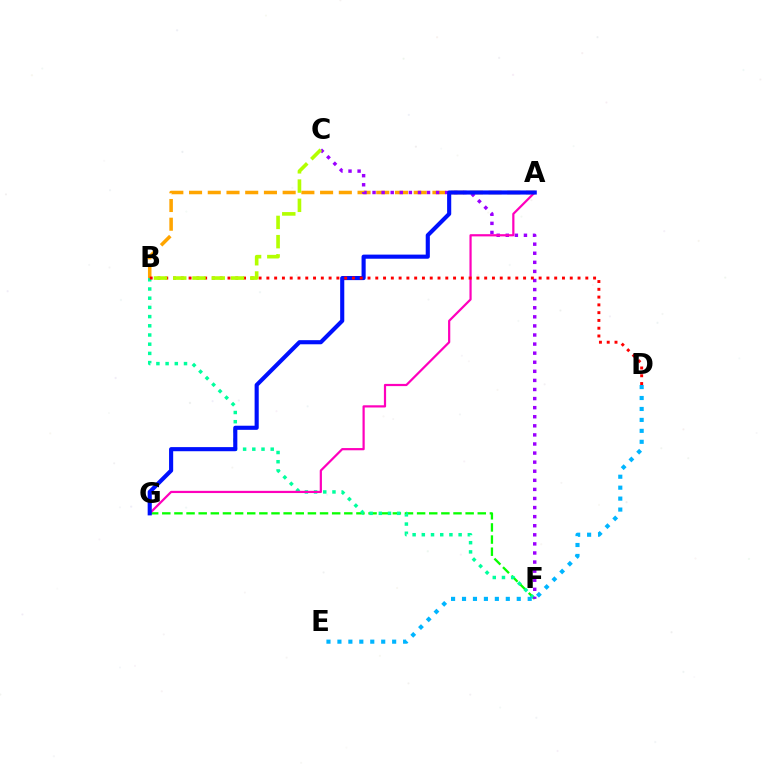{('A', 'B'): [{'color': '#ffa500', 'line_style': 'dashed', 'thickness': 2.54}], ('F', 'G'): [{'color': '#08ff00', 'line_style': 'dashed', 'thickness': 1.65}], ('B', 'F'): [{'color': '#00ff9d', 'line_style': 'dotted', 'thickness': 2.5}], ('C', 'F'): [{'color': '#9b00ff', 'line_style': 'dotted', 'thickness': 2.47}], ('A', 'G'): [{'color': '#ff00bd', 'line_style': 'solid', 'thickness': 1.59}, {'color': '#0010ff', 'line_style': 'solid', 'thickness': 2.96}], ('D', 'E'): [{'color': '#00b5ff', 'line_style': 'dotted', 'thickness': 2.97}], ('B', 'D'): [{'color': '#ff0000', 'line_style': 'dotted', 'thickness': 2.11}], ('B', 'C'): [{'color': '#b3ff00', 'line_style': 'dashed', 'thickness': 2.61}]}